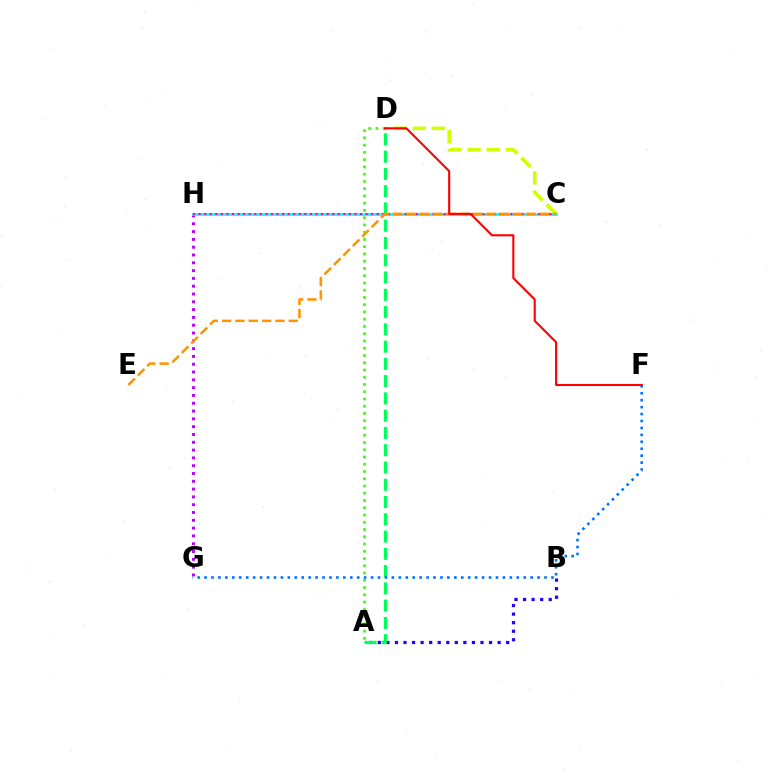{('G', 'H'): [{'color': '#b900ff', 'line_style': 'dotted', 'thickness': 2.12}], ('A', 'D'): [{'color': '#3dff00', 'line_style': 'dotted', 'thickness': 1.97}, {'color': '#00ff5c', 'line_style': 'dashed', 'thickness': 2.35}], ('A', 'B'): [{'color': '#2500ff', 'line_style': 'dotted', 'thickness': 2.32}], ('C', 'D'): [{'color': '#d1ff00', 'line_style': 'dashed', 'thickness': 2.59}], ('C', 'H'): [{'color': '#00fff6', 'line_style': 'solid', 'thickness': 1.98}, {'color': '#ff00ac', 'line_style': 'dotted', 'thickness': 1.51}], ('F', 'G'): [{'color': '#0074ff', 'line_style': 'dotted', 'thickness': 1.88}], ('C', 'E'): [{'color': '#ff9400', 'line_style': 'dashed', 'thickness': 1.81}], ('D', 'F'): [{'color': '#ff0000', 'line_style': 'solid', 'thickness': 1.52}]}